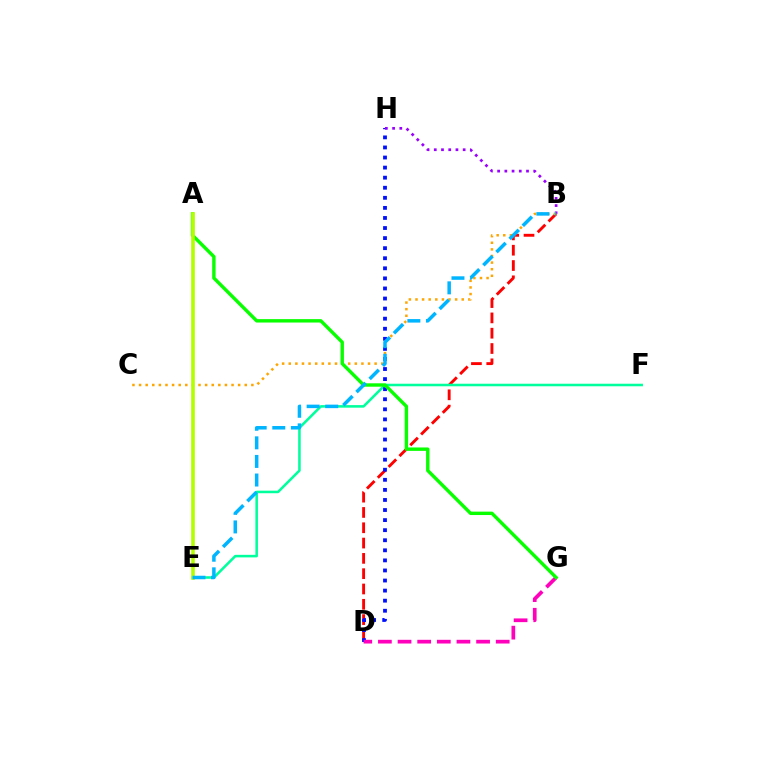{('B', 'D'): [{'color': '#ff0000', 'line_style': 'dashed', 'thickness': 2.08}], ('E', 'F'): [{'color': '#00ff9d', 'line_style': 'solid', 'thickness': 1.84}], ('D', 'H'): [{'color': '#0010ff', 'line_style': 'dotted', 'thickness': 2.74}], ('D', 'G'): [{'color': '#ff00bd', 'line_style': 'dashed', 'thickness': 2.67}], ('B', 'H'): [{'color': '#9b00ff', 'line_style': 'dotted', 'thickness': 1.96}], ('B', 'C'): [{'color': '#ffa500', 'line_style': 'dotted', 'thickness': 1.79}], ('A', 'G'): [{'color': '#08ff00', 'line_style': 'solid', 'thickness': 2.45}], ('A', 'E'): [{'color': '#b3ff00', 'line_style': 'solid', 'thickness': 2.62}], ('B', 'E'): [{'color': '#00b5ff', 'line_style': 'dashed', 'thickness': 2.52}]}